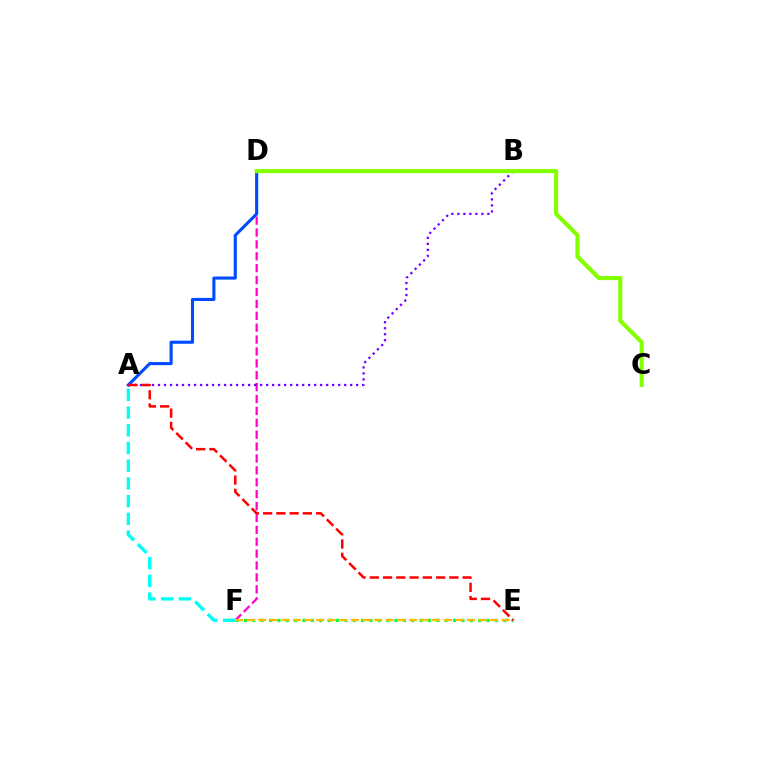{('E', 'F'): [{'color': '#00ff39', 'line_style': 'dotted', 'thickness': 2.27}, {'color': '#ffbd00', 'line_style': 'dashed', 'thickness': 1.57}], ('D', 'F'): [{'color': '#ff00cf', 'line_style': 'dashed', 'thickness': 1.62}], ('A', 'D'): [{'color': '#004bff', 'line_style': 'solid', 'thickness': 2.22}], ('A', 'B'): [{'color': '#7200ff', 'line_style': 'dotted', 'thickness': 1.63}], ('C', 'D'): [{'color': '#84ff00', 'line_style': 'solid', 'thickness': 2.96}], ('A', 'E'): [{'color': '#ff0000', 'line_style': 'dashed', 'thickness': 1.8}], ('A', 'F'): [{'color': '#00fff6', 'line_style': 'dashed', 'thickness': 2.41}]}